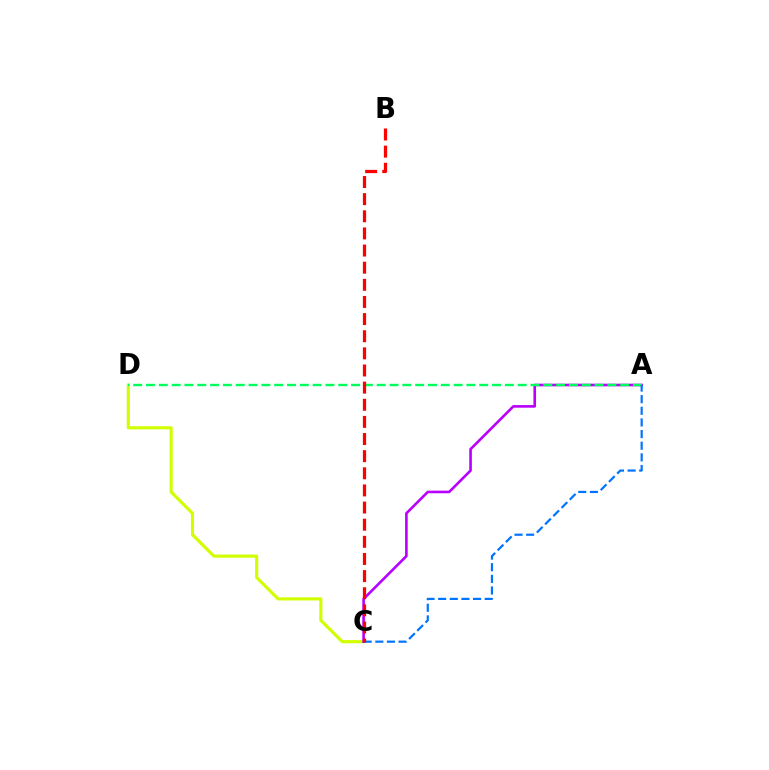{('C', 'D'): [{'color': '#d1ff00', 'line_style': 'solid', 'thickness': 2.27}], ('A', 'C'): [{'color': '#b900ff', 'line_style': 'solid', 'thickness': 1.89}, {'color': '#0074ff', 'line_style': 'dashed', 'thickness': 1.58}], ('A', 'D'): [{'color': '#00ff5c', 'line_style': 'dashed', 'thickness': 1.74}], ('B', 'C'): [{'color': '#ff0000', 'line_style': 'dashed', 'thickness': 2.33}]}